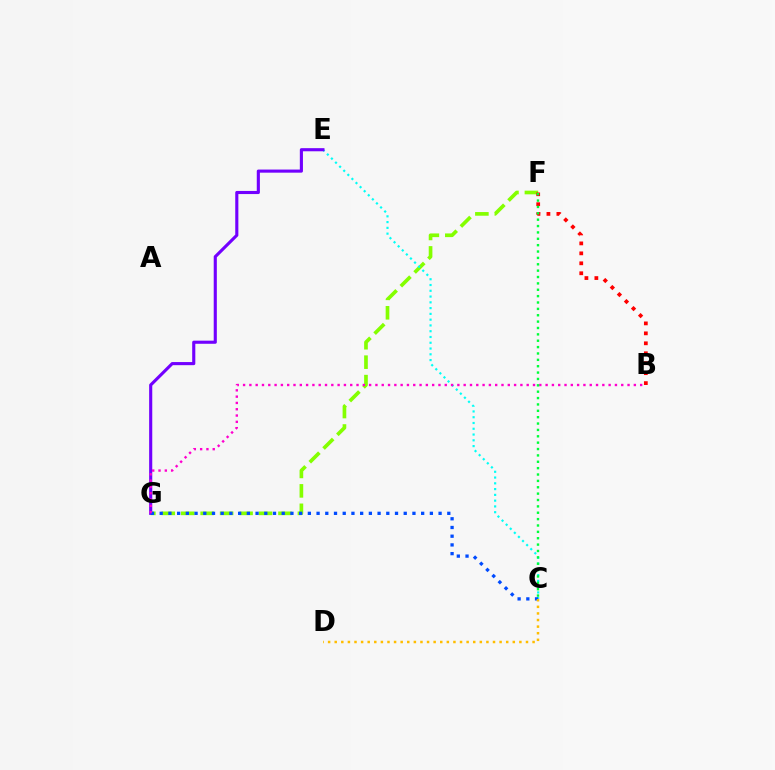{('F', 'G'): [{'color': '#84ff00', 'line_style': 'dashed', 'thickness': 2.64}], ('C', 'E'): [{'color': '#00fff6', 'line_style': 'dotted', 'thickness': 1.57}], ('E', 'G'): [{'color': '#7200ff', 'line_style': 'solid', 'thickness': 2.24}], ('B', 'F'): [{'color': '#ff0000', 'line_style': 'dotted', 'thickness': 2.7}], ('C', 'G'): [{'color': '#004bff', 'line_style': 'dotted', 'thickness': 2.37}], ('B', 'G'): [{'color': '#ff00cf', 'line_style': 'dotted', 'thickness': 1.71}], ('C', 'F'): [{'color': '#00ff39', 'line_style': 'dotted', 'thickness': 1.73}], ('C', 'D'): [{'color': '#ffbd00', 'line_style': 'dotted', 'thickness': 1.79}]}